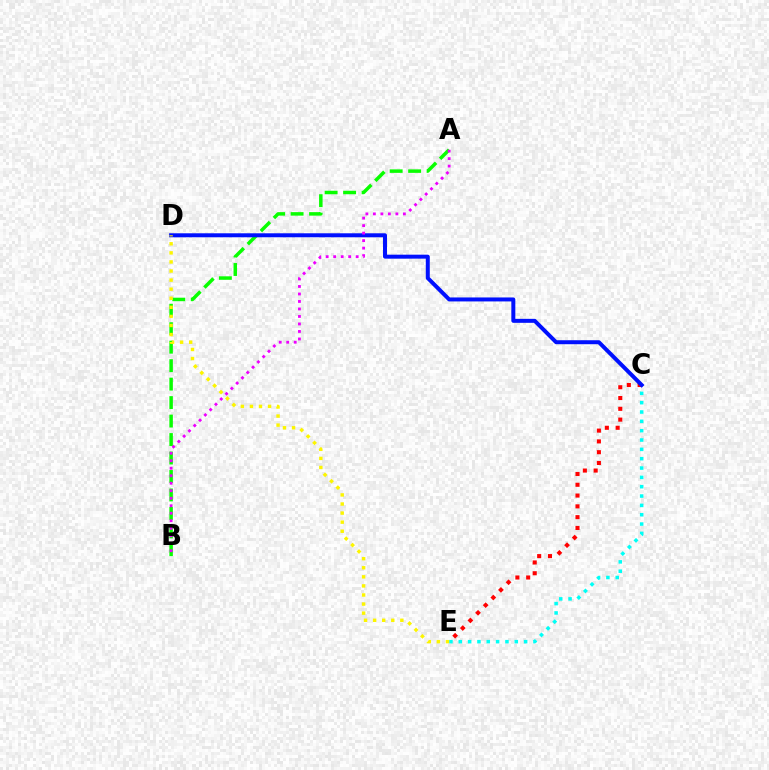{('A', 'B'): [{'color': '#08ff00', 'line_style': 'dashed', 'thickness': 2.51}, {'color': '#ee00ff', 'line_style': 'dotted', 'thickness': 2.04}], ('C', 'E'): [{'color': '#ff0000', 'line_style': 'dotted', 'thickness': 2.93}, {'color': '#00fff6', 'line_style': 'dotted', 'thickness': 2.54}], ('C', 'D'): [{'color': '#0010ff', 'line_style': 'solid', 'thickness': 2.87}], ('D', 'E'): [{'color': '#fcf500', 'line_style': 'dotted', 'thickness': 2.47}]}